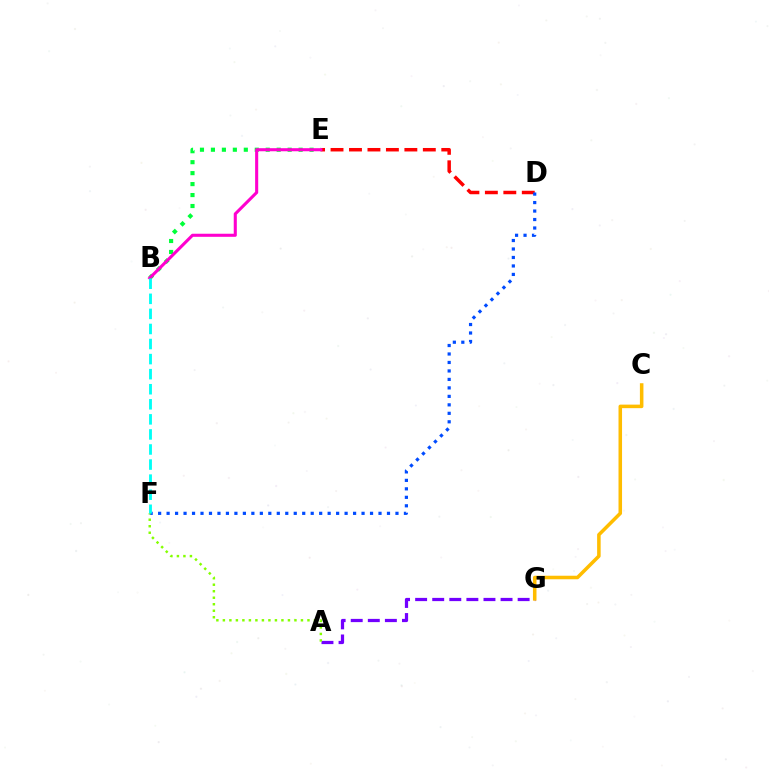{('D', 'E'): [{'color': '#ff0000', 'line_style': 'dashed', 'thickness': 2.51}], ('B', 'E'): [{'color': '#00ff39', 'line_style': 'dotted', 'thickness': 2.98}, {'color': '#ff00cf', 'line_style': 'solid', 'thickness': 2.22}], ('D', 'F'): [{'color': '#004bff', 'line_style': 'dotted', 'thickness': 2.3}], ('A', 'G'): [{'color': '#7200ff', 'line_style': 'dashed', 'thickness': 2.32}], ('A', 'F'): [{'color': '#84ff00', 'line_style': 'dotted', 'thickness': 1.77}], ('B', 'F'): [{'color': '#00fff6', 'line_style': 'dashed', 'thickness': 2.05}], ('C', 'G'): [{'color': '#ffbd00', 'line_style': 'solid', 'thickness': 2.55}]}